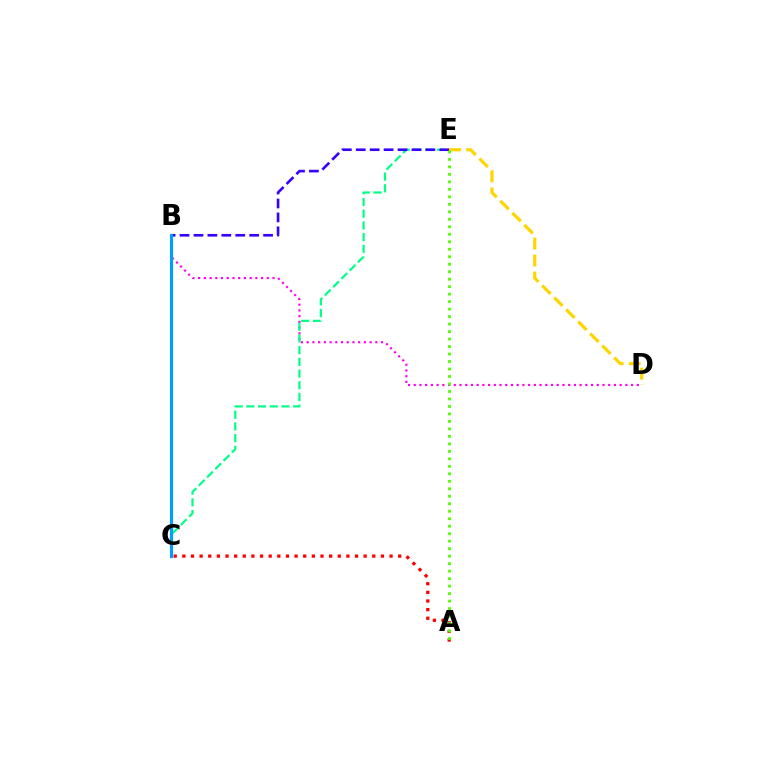{('B', 'D'): [{'color': '#ff00ed', 'line_style': 'dotted', 'thickness': 1.55}], ('C', 'E'): [{'color': '#00ff86', 'line_style': 'dashed', 'thickness': 1.59}], ('B', 'E'): [{'color': '#3700ff', 'line_style': 'dashed', 'thickness': 1.89}], ('A', 'C'): [{'color': '#ff0000', 'line_style': 'dotted', 'thickness': 2.35}], ('D', 'E'): [{'color': '#ffd500', 'line_style': 'dashed', 'thickness': 2.31}], ('A', 'E'): [{'color': '#4fff00', 'line_style': 'dotted', 'thickness': 2.03}], ('B', 'C'): [{'color': '#009eff', 'line_style': 'solid', 'thickness': 2.28}]}